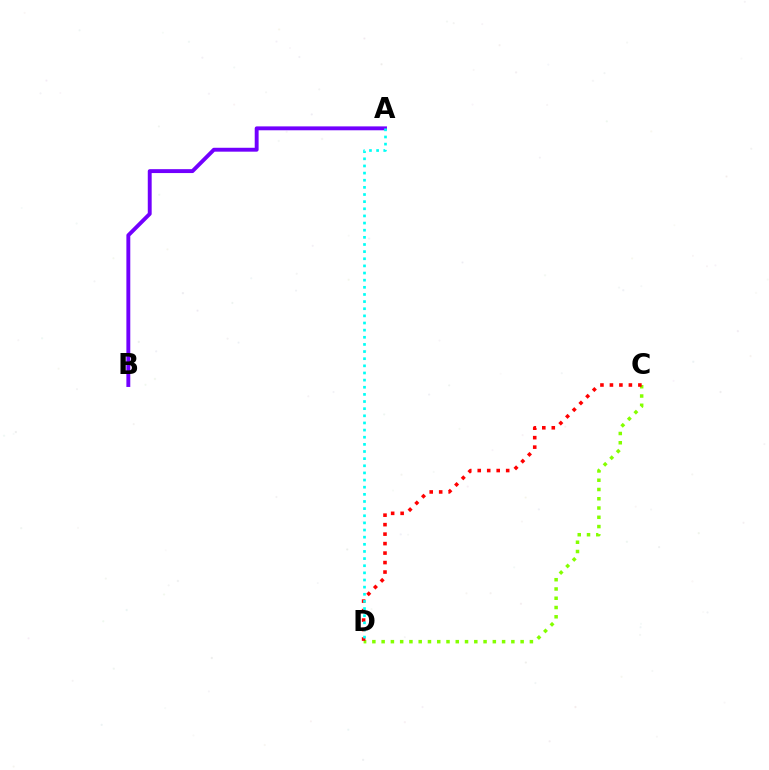{('A', 'B'): [{'color': '#7200ff', 'line_style': 'solid', 'thickness': 2.8}], ('C', 'D'): [{'color': '#84ff00', 'line_style': 'dotted', 'thickness': 2.52}, {'color': '#ff0000', 'line_style': 'dotted', 'thickness': 2.58}], ('A', 'D'): [{'color': '#00fff6', 'line_style': 'dotted', 'thickness': 1.94}]}